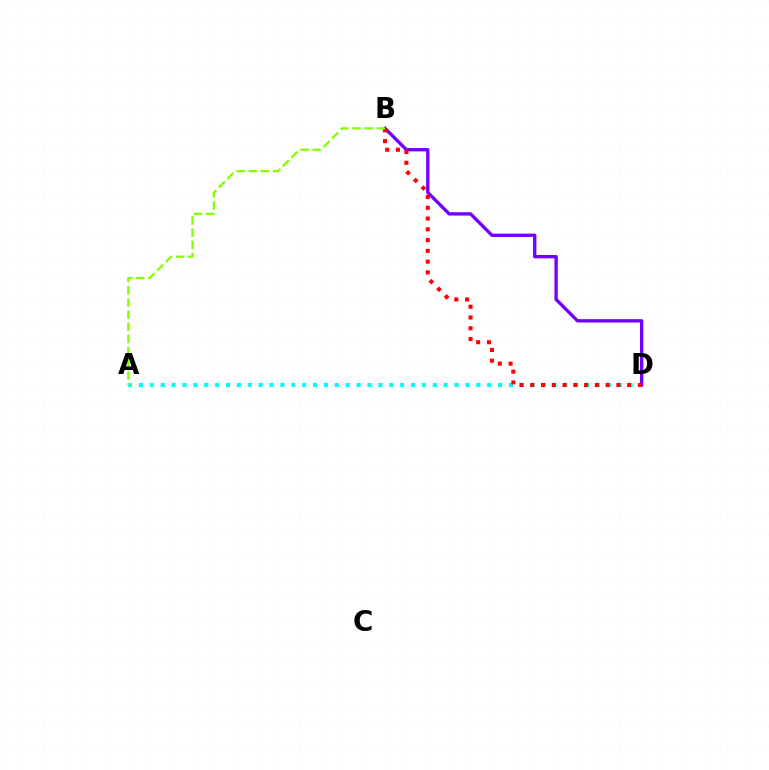{('A', 'D'): [{'color': '#00fff6', 'line_style': 'dotted', 'thickness': 2.96}], ('B', 'D'): [{'color': '#7200ff', 'line_style': 'solid', 'thickness': 2.4}, {'color': '#ff0000', 'line_style': 'dotted', 'thickness': 2.93}], ('A', 'B'): [{'color': '#84ff00', 'line_style': 'dashed', 'thickness': 1.65}]}